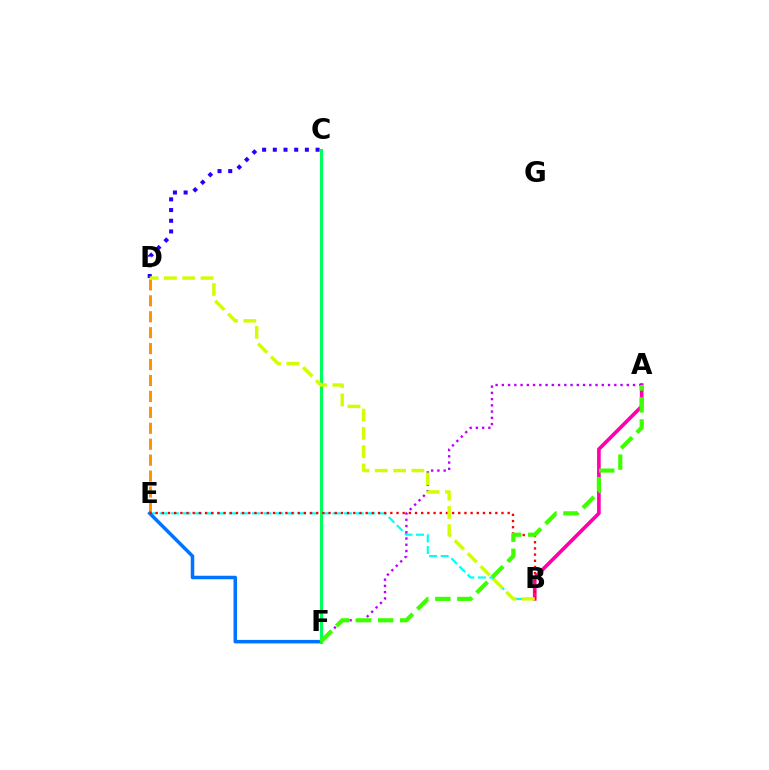{('B', 'E'): [{'color': '#00fff6', 'line_style': 'dashed', 'thickness': 1.57}, {'color': '#ff0000', 'line_style': 'dotted', 'thickness': 1.68}], ('D', 'E'): [{'color': '#ff9400', 'line_style': 'dashed', 'thickness': 2.16}], ('A', 'B'): [{'color': '#ff00ac', 'line_style': 'solid', 'thickness': 2.64}], ('E', 'F'): [{'color': '#0074ff', 'line_style': 'solid', 'thickness': 2.52}], ('C', 'F'): [{'color': '#00ff5c', 'line_style': 'solid', 'thickness': 2.22}], ('A', 'F'): [{'color': '#b900ff', 'line_style': 'dotted', 'thickness': 1.7}, {'color': '#3dff00', 'line_style': 'dashed', 'thickness': 2.99}], ('C', 'D'): [{'color': '#2500ff', 'line_style': 'dotted', 'thickness': 2.9}], ('B', 'D'): [{'color': '#d1ff00', 'line_style': 'dashed', 'thickness': 2.48}]}